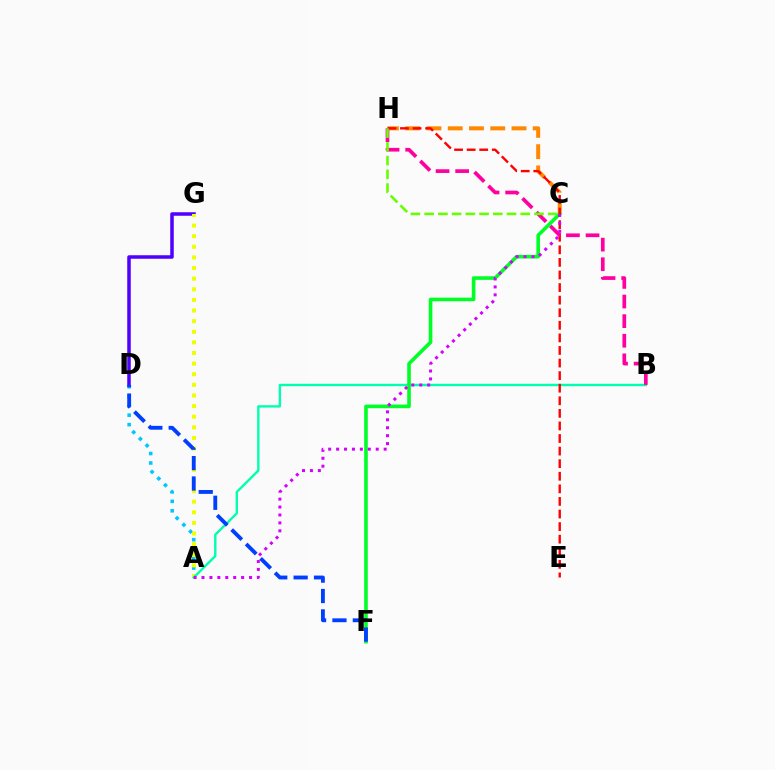{('C', 'H'): [{'color': '#ff8800', 'line_style': 'dashed', 'thickness': 2.89}, {'color': '#66ff00', 'line_style': 'dashed', 'thickness': 1.87}], ('D', 'G'): [{'color': '#4f00ff', 'line_style': 'solid', 'thickness': 2.53}], ('A', 'D'): [{'color': '#00c7ff', 'line_style': 'dotted', 'thickness': 2.57}], ('A', 'G'): [{'color': '#eeff00', 'line_style': 'dotted', 'thickness': 2.89}], ('A', 'B'): [{'color': '#00ffaf', 'line_style': 'solid', 'thickness': 1.72}], ('C', 'F'): [{'color': '#00ff27', 'line_style': 'solid', 'thickness': 2.6}], ('E', 'H'): [{'color': '#ff0000', 'line_style': 'dashed', 'thickness': 1.71}], ('B', 'H'): [{'color': '#ff00a0', 'line_style': 'dashed', 'thickness': 2.66}], ('D', 'F'): [{'color': '#003fff', 'line_style': 'dashed', 'thickness': 2.77}], ('A', 'C'): [{'color': '#d600ff', 'line_style': 'dotted', 'thickness': 2.15}]}